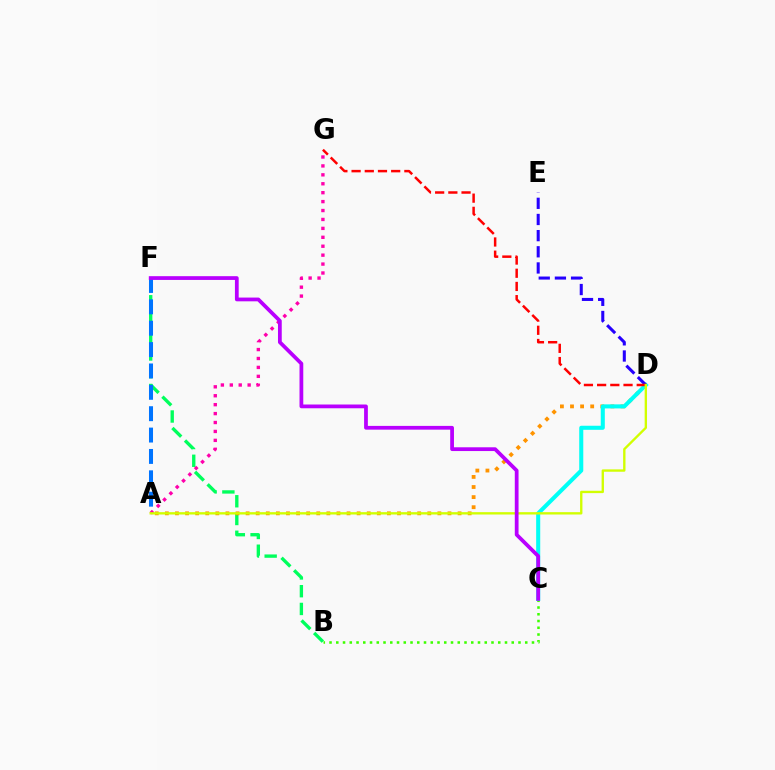{('B', 'C'): [{'color': '#3dff00', 'line_style': 'dotted', 'thickness': 1.83}], ('B', 'F'): [{'color': '#00ff5c', 'line_style': 'dashed', 'thickness': 2.41}], ('A', 'D'): [{'color': '#ff9400', 'line_style': 'dotted', 'thickness': 2.74}, {'color': '#d1ff00', 'line_style': 'solid', 'thickness': 1.69}], ('C', 'D'): [{'color': '#00fff6', 'line_style': 'solid', 'thickness': 2.92}], ('A', 'G'): [{'color': '#ff00ac', 'line_style': 'dotted', 'thickness': 2.42}], ('D', 'E'): [{'color': '#2500ff', 'line_style': 'dashed', 'thickness': 2.2}], ('D', 'G'): [{'color': '#ff0000', 'line_style': 'dashed', 'thickness': 1.79}], ('A', 'F'): [{'color': '#0074ff', 'line_style': 'dashed', 'thickness': 2.9}], ('C', 'F'): [{'color': '#b900ff', 'line_style': 'solid', 'thickness': 2.71}]}